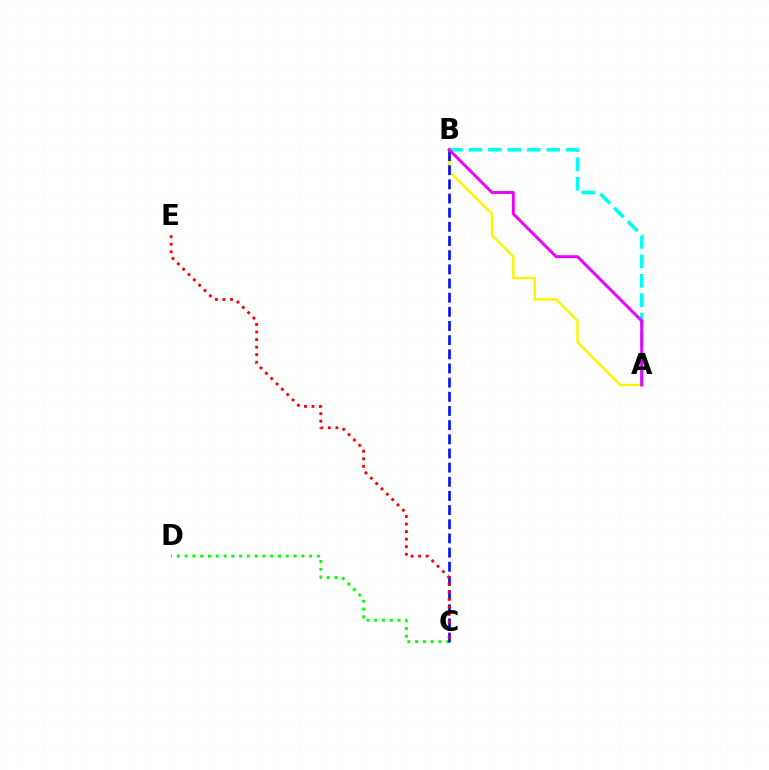{('C', 'D'): [{'color': '#08ff00', 'line_style': 'dotted', 'thickness': 2.11}], ('A', 'B'): [{'color': '#00fff6', 'line_style': 'dashed', 'thickness': 2.64}, {'color': '#fcf500', 'line_style': 'solid', 'thickness': 1.77}, {'color': '#ee00ff', 'line_style': 'solid', 'thickness': 2.1}], ('B', 'C'): [{'color': '#0010ff', 'line_style': 'dashed', 'thickness': 1.92}], ('C', 'E'): [{'color': '#ff0000', 'line_style': 'dotted', 'thickness': 2.05}]}